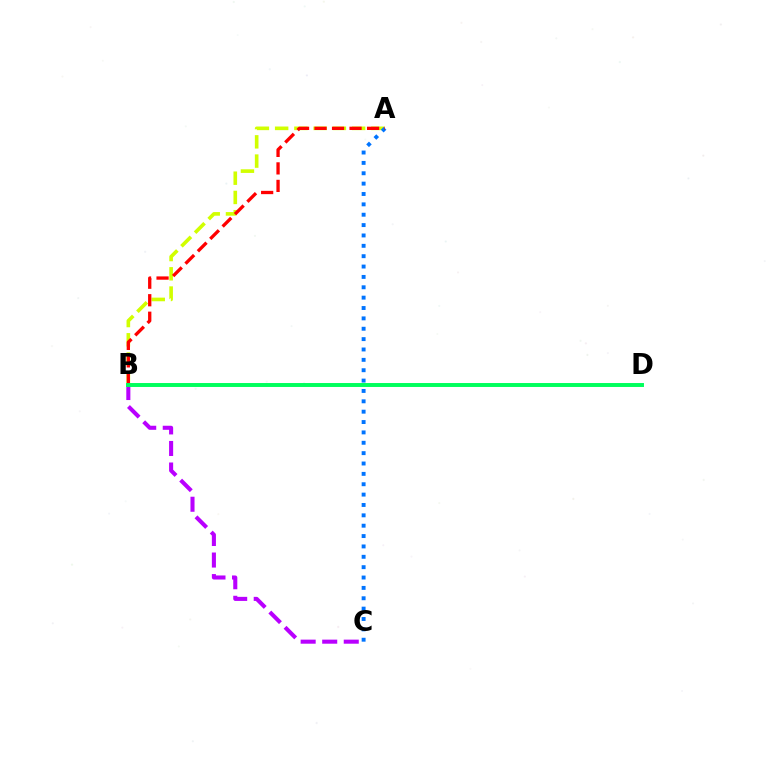{('B', 'C'): [{'color': '#b900ff', 'line_style': 'dashed', 'thickness': 2.93}], ('A', 'B'): [{'color': '#d1ff00', 'line_style': 'dashed', 'thickness': 2.61}, {'color': '#ff0000', 'line_style': 'dashed', 'thickness': 2.38}], ('A', 'C'): [{'color': '#0074ff', 'line_style': 'dotted', 'thickness': 2.82}], ('B', 'D'): [{'color': '#00ff5c', 'line_style': 'solid', 'thickness': 2.84}]}